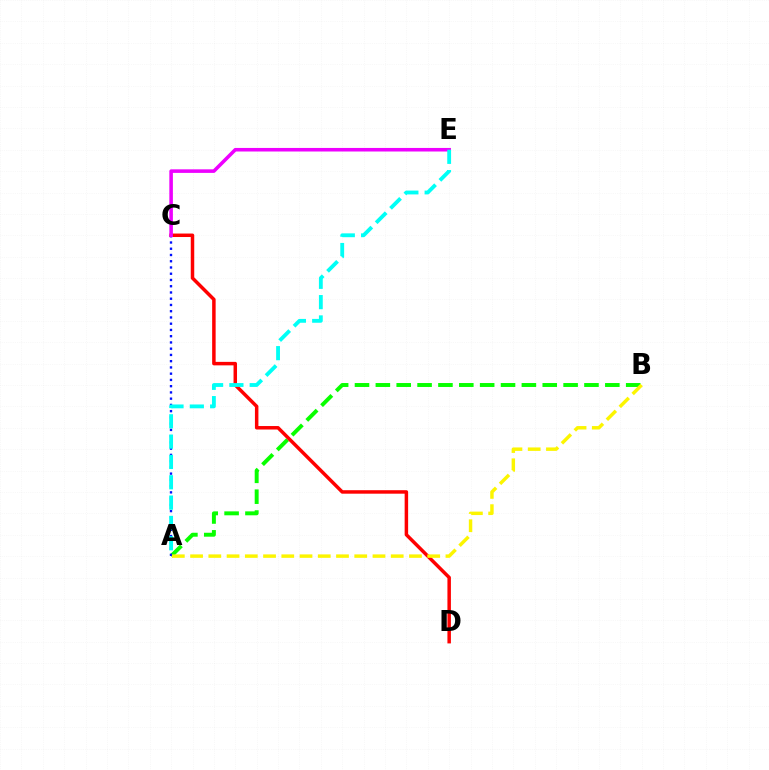{('A', 'B'): [{'color': '#08ff00', 'line_style': 'dashed', 'thickness': 2.83}, {'color': '#fcf500', 'line_style': 'dashed', 'thickness': 2.48}], ('C', 'D'): [{'color': '#ff0000', 'line_style': 'solid', 'thickness': 2.51}], ('A', 'C'): [{'color': '#0010ff', 'line_style': 'dotted', 'thickness': 1.7}], ('C', 'E'): [{'color': '#ee00ff', 'line_style': 'solid', 'thickness': 2.56}], ('A', 'E'): [{'color': '#00fff6', 'line_style': 'dashed', 'thickness': 2.76}]}